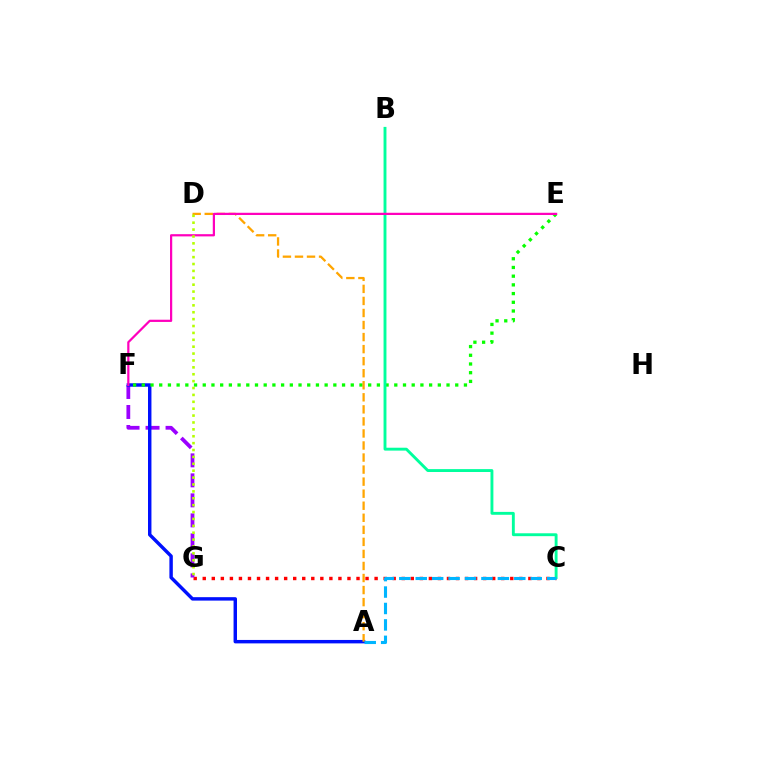{('C', 'G'): [{'color': '#ff0000', 'line_style': 'dotted', 'thickness': 2.46}], ('F', 'G'): [{'color': '#9b00ff', 'line_style': 'dashed', 'thickness': 2.72}], ('A', 'F'): [{'color': '#0010ff', 'line_style': 'solid', 'thickness': 2.47}], ('E', 'F'): [{'color': '#08ff00', 'line_style': 'dotted', 'thickness': 2.37}, {'color': '#ff00bd', 'line_style': 'solid', 'thickness': 1.6}], ('B', 'C'): [{'color': '#00ff9d', 'line_style': 'solid', 'thickness': 2.08}], ('A', 'D'): [{'color': '#ffa500', 'line_style': 'dashed', 'thickness': 1.64}], ('A', 'C'): [{'color': '#00b5ff', 'line_style': 'dashed', 'thickness': 2.23}], ('D', 'G'): [{'color': '#b3ff00', 'line_style': 'dotted', 'thickness': 1.87}]}